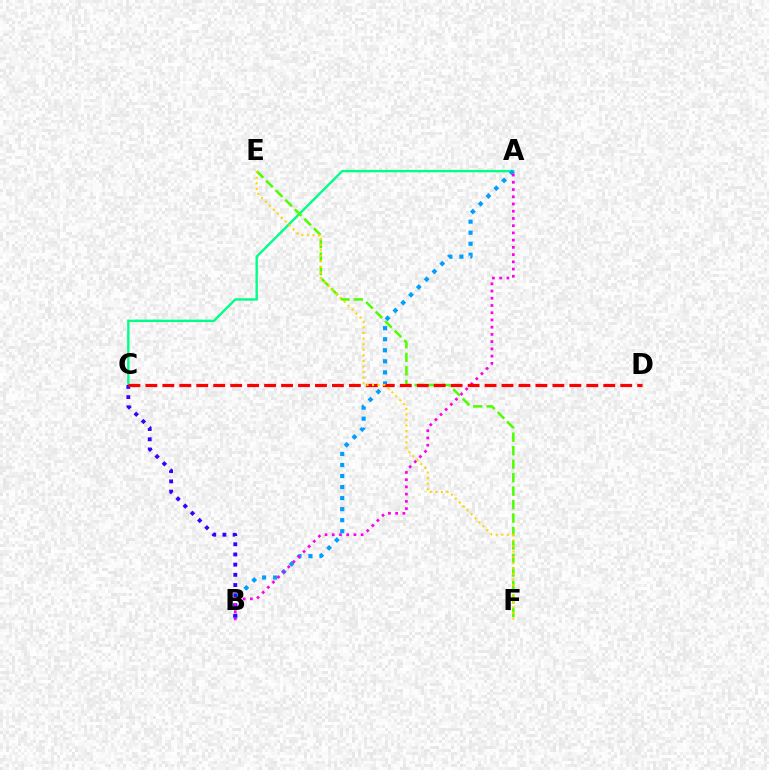{('A', 'C'): [{'color': '#00ff86', 'line_style': 'solid', 'thickness': 1.72}], ('A', 'B'): [{'color': '#009eff', 'line_style': 'dotted', 'thickness': 3.0}, {'color': '#ff00ed', 'line_style': 'dotted', 'thickness': 1.96}], ('B', 'C'): [{'color': '#3700ff', 'line_style': 'dotted', 'thickness': 2.77}], ('E', 'F'): [{'color': '#4fff00', 'line_style': 'dashed', 'thickness': 1.83}, {'color': '#ffd500', 'line_style': 'dotted', 'thickness': 1.52}], ('C', 'D'): [{'color': '#ff0000', 'line_style': 'dashed', 'thickness': 2.3}]}